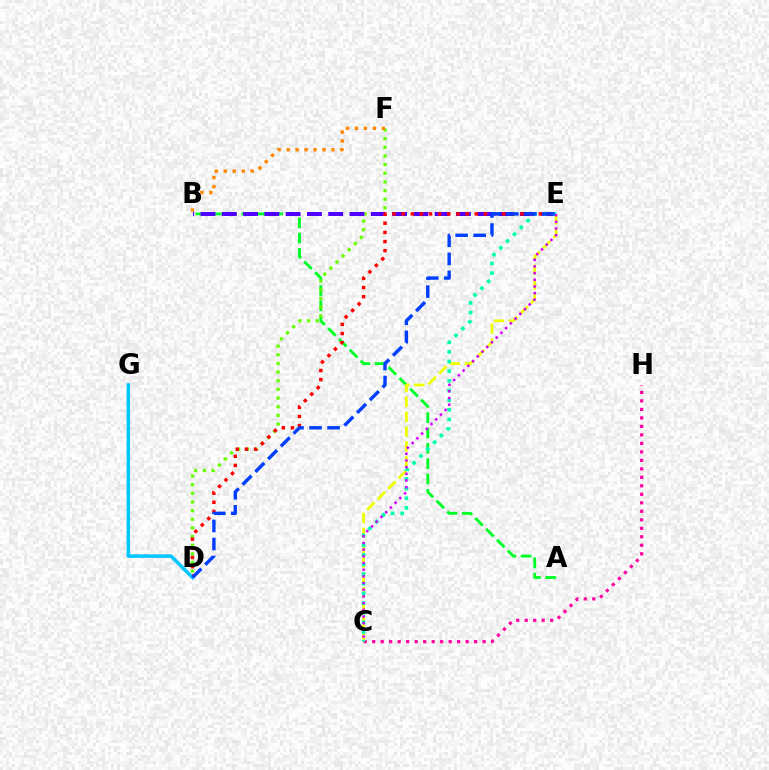{('A', 'B'): [{'color': '#00ff27', 'line_style': 'dashed', 'thickness': 2.08}], ('C', 'E'): [{'color': '#eeff00', 'line_style': 'dashed', 'thickness': 2.02}, {'color': '#00ffaf', 'line_style': 'dotted', 'thickness': 2.62}, {'color': '#d600ff', 'line_style': 'dotted', 'thickness': 1.82}], ('D', 'F'): [{'color': '#66ff00', 'line_style': 'dotted', 'thickness': 2.35}], ('C', 'H'): [{'color': '#ff00a0', 'line_style': 'dotted', 'thickness': 2.31}], ('B', 'E'): [{'color': '#4f00ff', 'line_style': 'dashed', 'thickness': 2.89}], ('D', 'E'): [{'color': '#ff0000', 'line_style': 'dotted', 'thickness': 2.49}, {'color': '#003fff', 'line_style': 'dashed', 'thickness': 2.45}], ('D', 'G'): [{'color': '#00c7ff', 'line_style': 'solid', 'thickness': 2.51}], ('B', 'F'): [{'color': '#ff8800', 'line_style': 'dotted', 'thickness': 2.44}]}